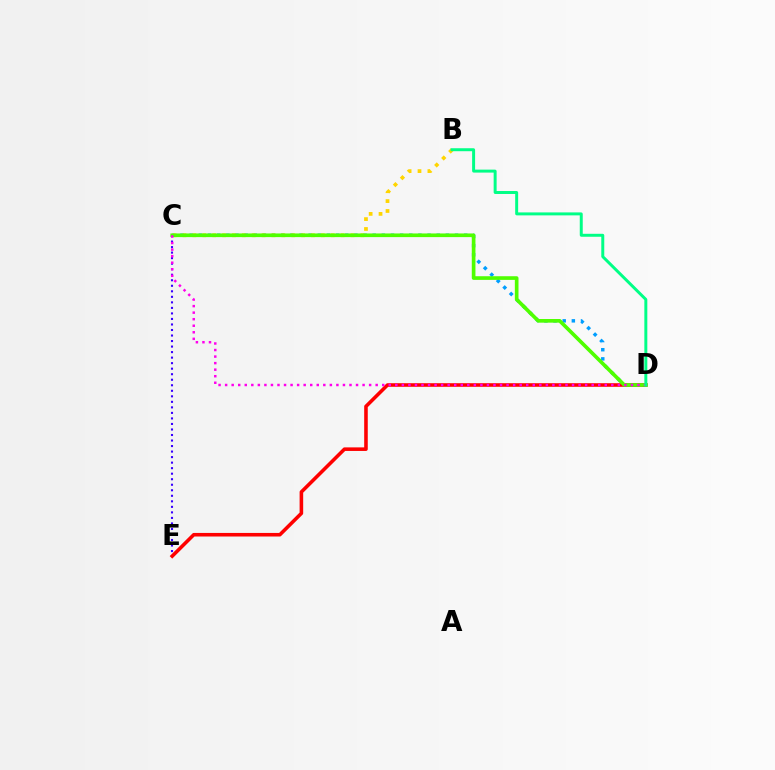{('C', 'E'): [{'color': '#3700ff', 'line_style': 'dotted', 'thickness': 1.5}], ('C', 'D'): [{'color': '#009eff', 'line_style': 'dotted', 'thickness': 2.49}, {'color': '#4fff00', 'line_style': 'solid', 'thickness': 2.63}, {'color': '#ff00ed', 'line_style': 'dotted', 'thickness': 1.78}], ('B', 'C'): [{'color': '#ffd500', 'line_style': 'dotted', 'thickness': 2.69}], ('D', 'E'): [{'color': '#ff0000', 'line_style': 'solid', 'thickness': 2.57}], ('B', 'D'): [{'color': '#00ff86', 'line_style': 'solid', 'thickness': 2.14}]}